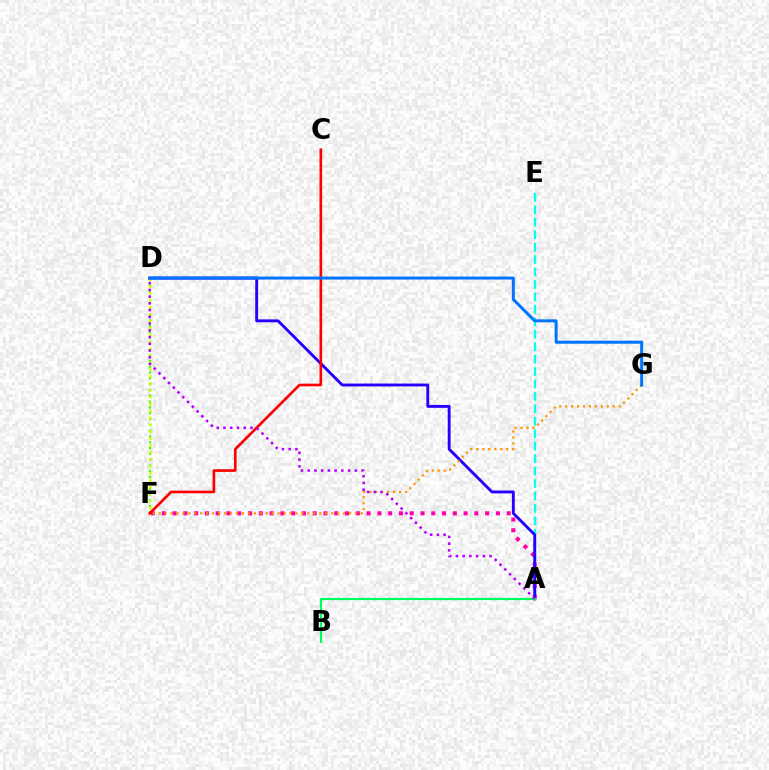{('A', 'E'): [{'color': '#00fff6', 'line_style': 'dashed', 'thickness': 1.69}], ('D', 'F'): [{'color': '#3dff00', 'line_style': 'dotted', 'thickness': 1.58}, {'color': '#d1ff00', 'line_style': 'dotted', 'thickness': 1.88}], ('A', 'F'): [{'color': '#ff00ac', 'line_style': 'dotted', 'thickness': 2.93}], ('A', 'D'): [{'color': '#2500ff', 'line_style': 'solid', 'thickness': 2.07}, {'color': '#b900ff', 'line_style': 'dotted', 'thickness': 1.83}], ('A', 'B'): [{'color': '#00ff5c', 'line_style': 'solid', 'thickness': 1.57}], ('F', 'G'): [{'color': '#ff9400', 'line_style': 'dotted', 'thickness': 1.62}], ('C', 'F'): [{'color': '#ff0000', 'line_style': 'solid', 'thickness': 1.92}], ('D', 'G'): [{'color': '#0074ff', 'line_style': 'solid', 'thickness': 2.15}]}